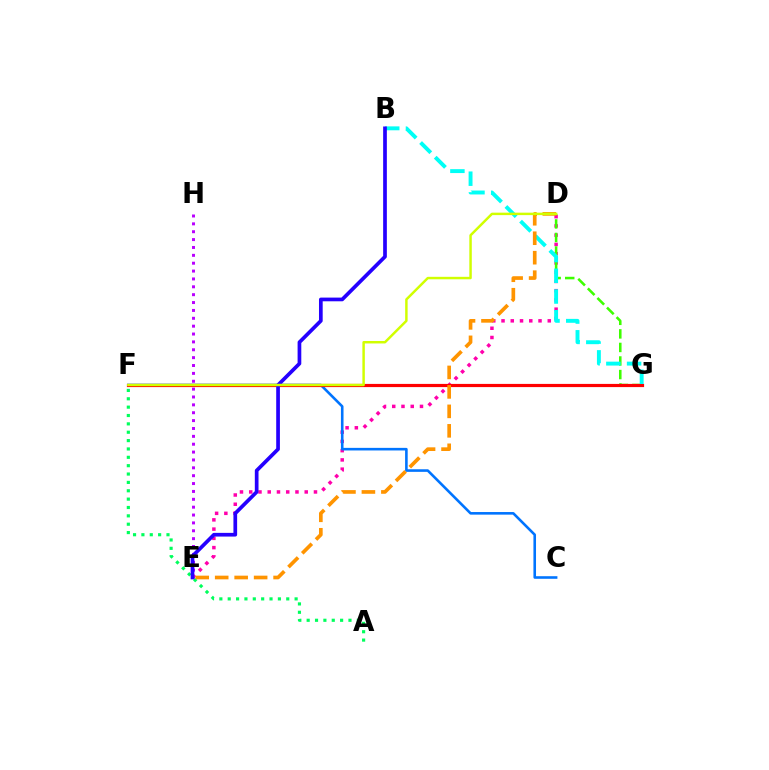{('D', 'E'): [{'color': '#ff00ac', 'line_style': 'dotted', 'thickness': 2.51}, {'color': '#ff9400', 'line_style': 'dashed', 'thickness': 2.64}], ('E', 'H'): [{'color': '#b900ff', 'line_style': 'dotted', 'thickness': 2.14}], ('D', 'G'): [{'color': '#3dff00', 'line_style': 'dashed', 'thickness': 1.84}], ('C', 'F'): [{'color': '#0074ff', 'line_style': 'solid', 'thickness': 1.87}], ('F', 'G'): [{'color': '#ff0000', 'line_style': 'solid', 'thickness': 2.29}], ('B', 'G'): [{'color': '#00fff6', 'line_style': 'dashed', 'thickness': 2.82}], ('A', 'F'): [{'color': '#00ff5c', 'line_style': 'dotted', 'thickness': 2.27}], ('B', 'E'): [{'color': '#2500ff', 'line_style': 'solid', 'thickness': 2.66}], ('D', 'F'): [{'color': '#d1ff00', 'line_style': 'solid', 'thickness': 1.78}]}